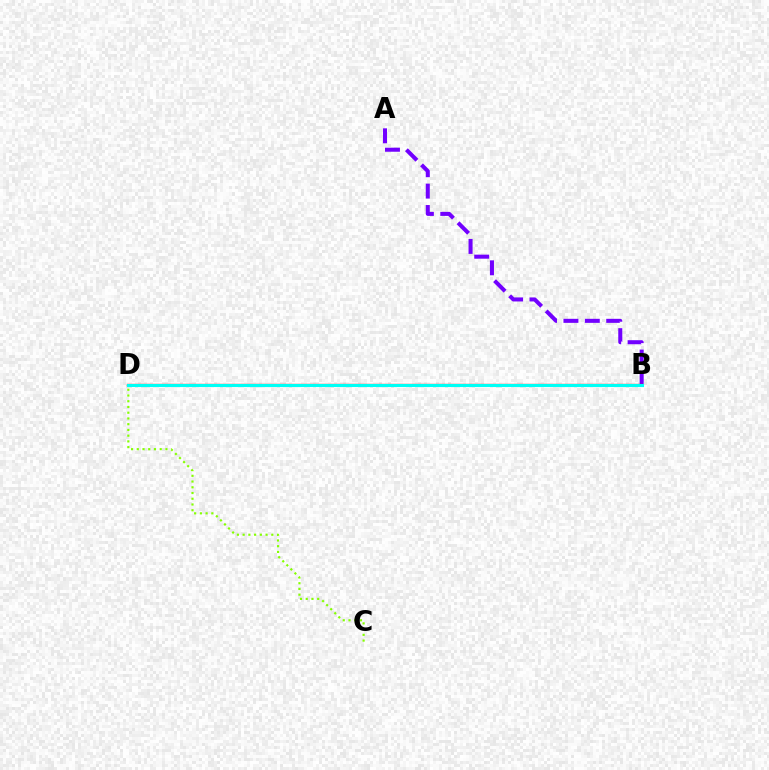{('C', 'D'): [{'color': '#84ff00', 'line_style': 'dotted', 'thickness': 1.56}], ('A', 'B'): [{'color': '#7200ff', 'line_style': 'dashed', 'thickness': 2.91}], ('B', 'D'): [{'color': '#ff0000', 'line_style': 'solid', 'thickness': 1.64}, {'color': '#00fff6', 'line_style': 'solid', 'thickness': 2.23}]}